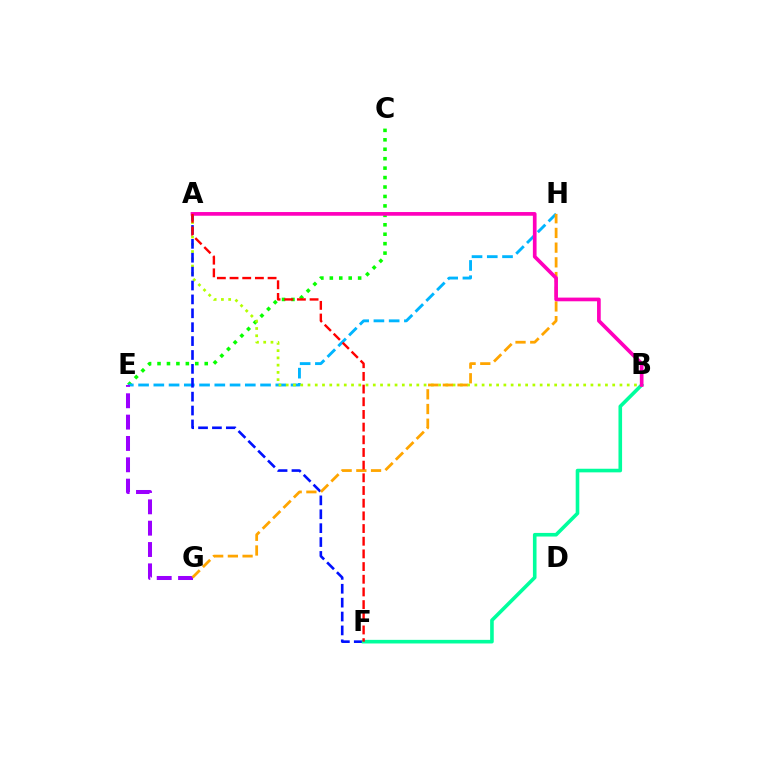{('C', 'E'): [{'color': '#08ff00', 'line_style': 'dotted', 'thickness': 2.57}], ('E', 'H'): [{'color': '#00b5ff', 'line_style': 'dashed', 'thickness': 2.07}], ('A', 'B'): [{'color': '#b3ff00', 'line_style': 'dotted', 'thickness': 1.97}, {'color': '#ff00bd', 'line_style': 'solid', 'thickness': 2.66}], ('A', 'F'): [{'color': '#0010ff', 'line_style': 'dashed', 'thickness': 1.89}, {'color': '#ff0000', 'line_style': 'dashed', 'thickness': 1.72}], ('E', 'G'): [{'color': '#9b00ff', 'line_style': 'dashed', 'thickness': 2.9}], ('G', 'H'): [{'color': '#ffa500', 'line_style': 'dashed', 'thickness': 2.0}], ('B', 'F'): [{'color': '#00ff9d', 'line_style': 'solid', 'thickness': 2.6}]}